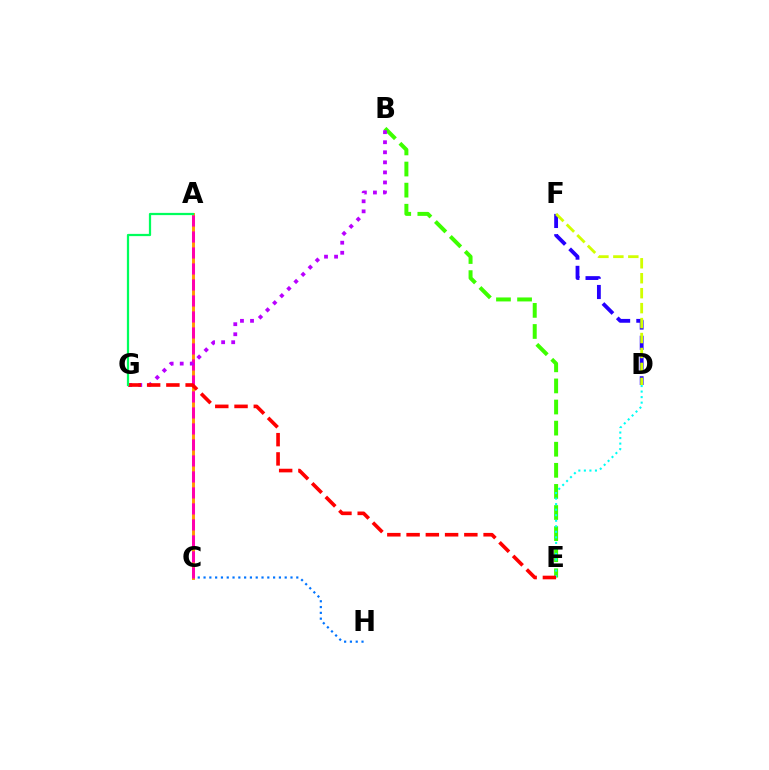{('C', 'H'): [{'color': '#0074ff', 'line_style': 'dotted', 'thickness': 1.57}], ('B', 'E'): [{'color': '#3dff00', 'line_style': 'dashed', 'thickness': 2.87}], ('D', 'E'): [{'color': '#00fff6', 'line_style': 'dotted', 'thickness': 1.5}], ('A', 'C'): [{'color': '#ff9400', 'line_style': 'solid', 'thickness': 2.1}, {'color': '#ff00ac', 'line_style': 'dashed', 'thickness': 2.17}], ('D', 'F'): [{'color': '#2500ff', 'line_style': 'dashed', 'thickness': 2.75}, {'color': '#d1ff00', 'line_style': 'dashed', 'thickness': 2.03}], ('B', 'G'): [{'color': '#b900ff', 'line_style': 'dotted', 'thickness': 2.73}], ('E', 'G'): [{'color': '#ff0000', 'line_style': 'dashed', 'thickness': 2.62}], ('A', 'G'): [{'color': '#00ff5c', 'line_style': 'solid', 'thickness': 1.61}]}